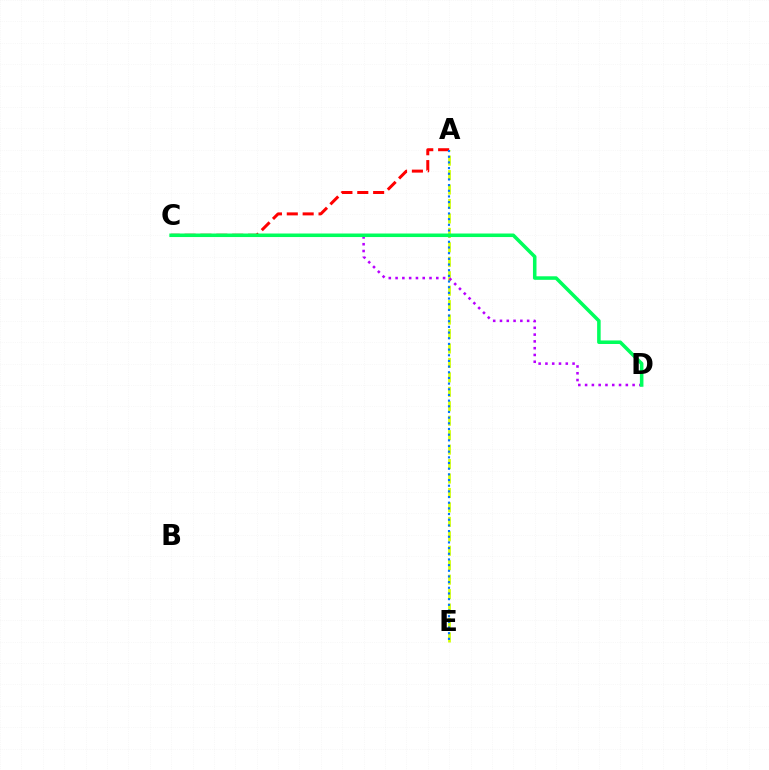{('A', 'E'): [{'color': '#d1ff00', 'line_style': 'dashed', 'thickness': 1.96}, {'color': '#0074ff', 'line_style': 'dotted', 'thickness': 1.54}], ('A', 'C'): [{'color': '#ff0000', 'line_style': 'dashed', 'thickness': 2.16}], ('C', 'D'): [{'color': '#b900ff', 'line_style': 'dotted', 'thickness': 1.84}, {'color': '#00ff5c', 'line_style': 'solid', 'thickness': 2.55}]}